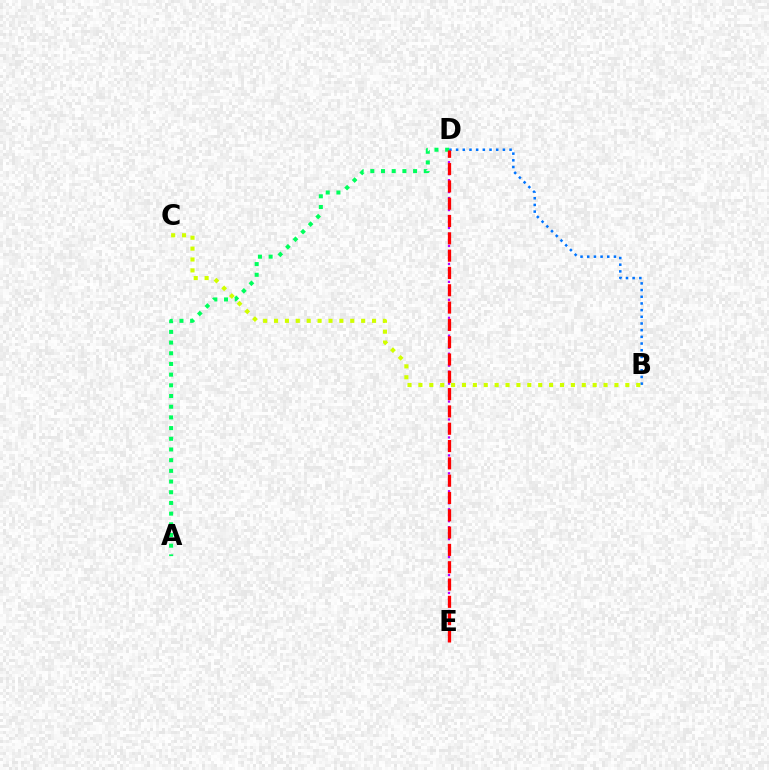{('D', 'E'): [{'color': '#b900ff', 'line_style': 'dotted', 'thickness': 1.63}, {'color': '#ff0000', 'line_style': 'dashed', 'thickness': 2.35}], ('B', 'D'): [{'color': '#0074ff', 'line_style': 'dotted', 'thickness': 1.82}], ('B', 'C'): [{'color': '#d1ff00', 'line_style': 'dotted', 'thickness': 2.96}], ('A', 'D'): [{'color': '#00ff5c', 'line_style': 'dotted', 'thickness': 2.9}]}